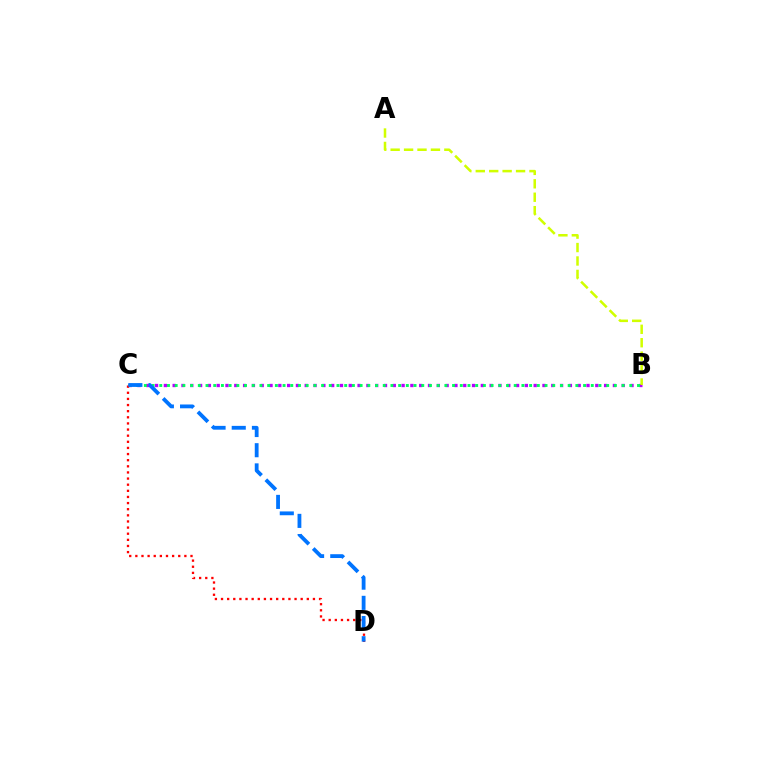{('B', 'C'): [{'color': '#b900ff', 'line_style': 'dotted', 'thickness': 2.39}, {'color': '#00ff5c', 'line_style': 'dotted', 'thickness': 2.09}], ('A', 'B'): [{'color': '#d1ff00', 'line_style': 'dashed', 'thickness': 1.82}], ('C', 'D'): [{'color': '#ff0000', 'line_style': 'dotted', 'thickness': 1.66}, {'color': '#0074ff', 'line_style': 'dashed', 'thickness': 2.74}]}